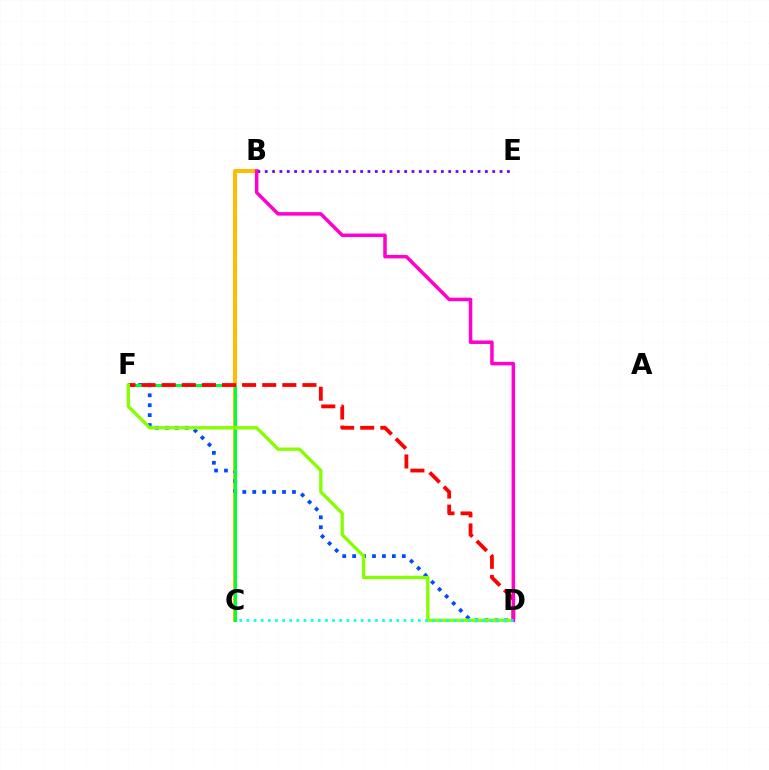{('B', 'C'): [{'color': '#ffbd00', 'line_style': 'solid', 'thickness': 2.88}], ('D', 'F'): [{'color': '#004bff', 'line_style': 'dotted', 'thickness': 2.7}, {'color': '#ff0000', 'line_style': 'dashed', 'thickness': 2.73}, {'color': '#84ff00', 'line_style': 'solid', 'thickness': 2.39}], ('C', 'F'): [{'color': '#00ff39', 'line_style': 'solid', 'thickness': 2.19}], ('B', 'E'): [{'color': '#7200ff', 'line_style': 'dotted', 'thickness': 1.99}], ('B', 'D'): [{'color': '#ff00cf', 'line_style': 'solid', 'thickness': 2.52}], ('C', 'D'): [{'color': '#00fff6', 'line_style': 'dotted', 'thickness': 1.94}]}